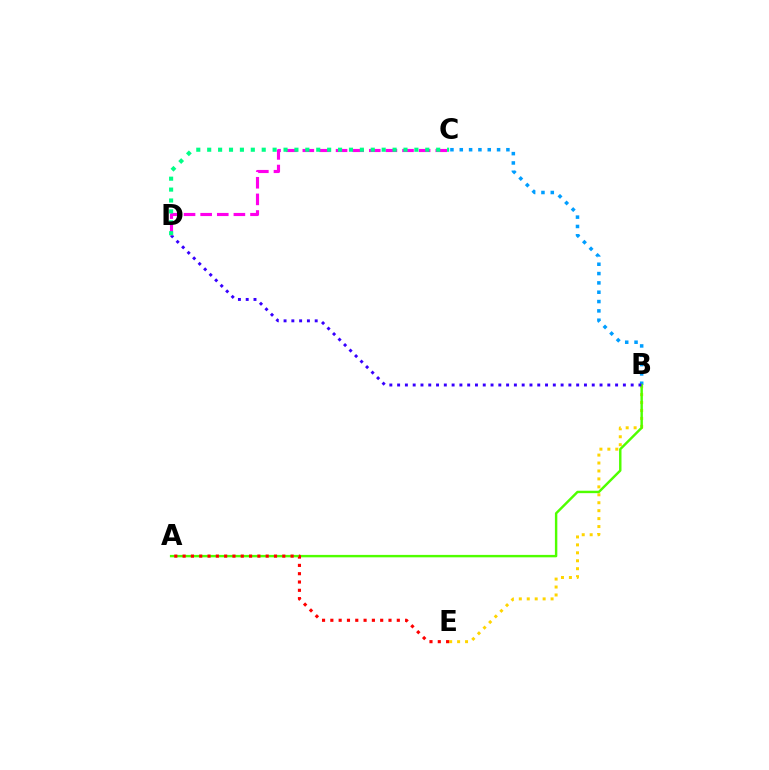{('B', 'C'): [{'color': '#009eff', 'line_style': 'dotted', 'thickness': 2.53}], ('B', 'E'): [{'color': '#ffd500', 'line_style': 'dotted', 'thickness': 2.16}], ('A', 'B'): [{'color': '#4fff00', 'line_style': 'solid', 'thickness': 1.75}], ('B', 'D'): [{'color': '#3700ff', 'line_style': 'dotted', 'thickness': 2.12}], ('A', 'E'): [{'color': '#ff0000', 'line_style': 'dotted', 'thickness': 2.26}], ('C', 'D'): [{'color': '#ff00ed', 'line_style': 'dashed', 'thickness': 2.26}, {'color': '#00ff86', 'line_style': 'dotted', 'thickness': 2.96}]}